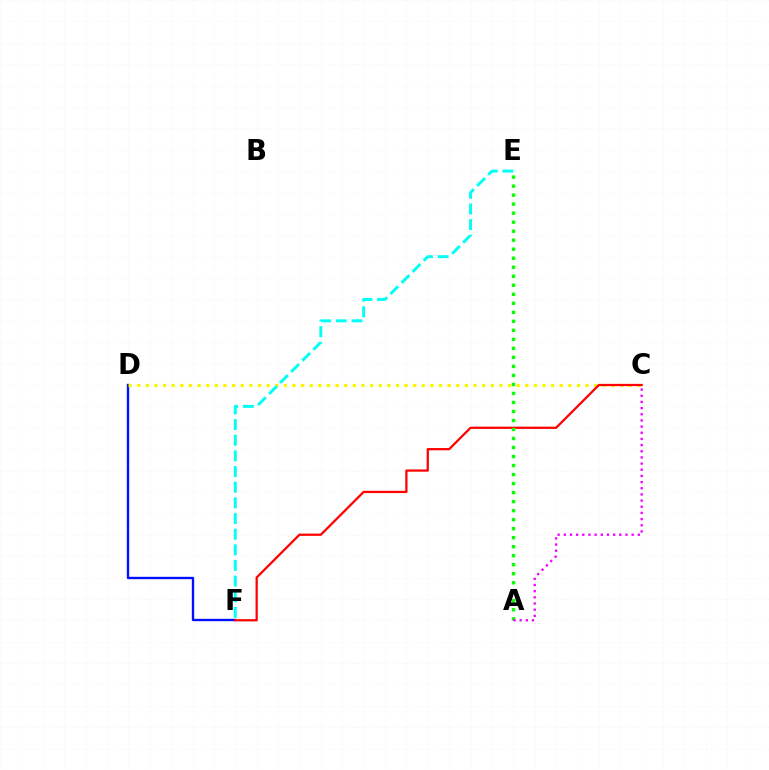{('D', 'F'): [{'color': '#0010ff', 'line_style': 'solid', 'thickness': 1.7}], ('C', 'D'): [{'color': '#fcf500', 'line_style': 'dotted', 'thickness': 2.34}], ('C', 'F'): [{'color': '#ff0000', 'line_style': 'solid', 'thickness': 1.62}], ('E', 'F'): [{'color': '#00fff6', 'line_style': 'dashed', 'thickness': 2.13}], ('A', 'E'): [{'color': '#08ff00', 'line_style': 'dotted', 'thickness': 2.45}], ('A', 'C'): [{'color': '#ee00ff', 'line_style': 'dotted', 'thickness': 1.68}]}